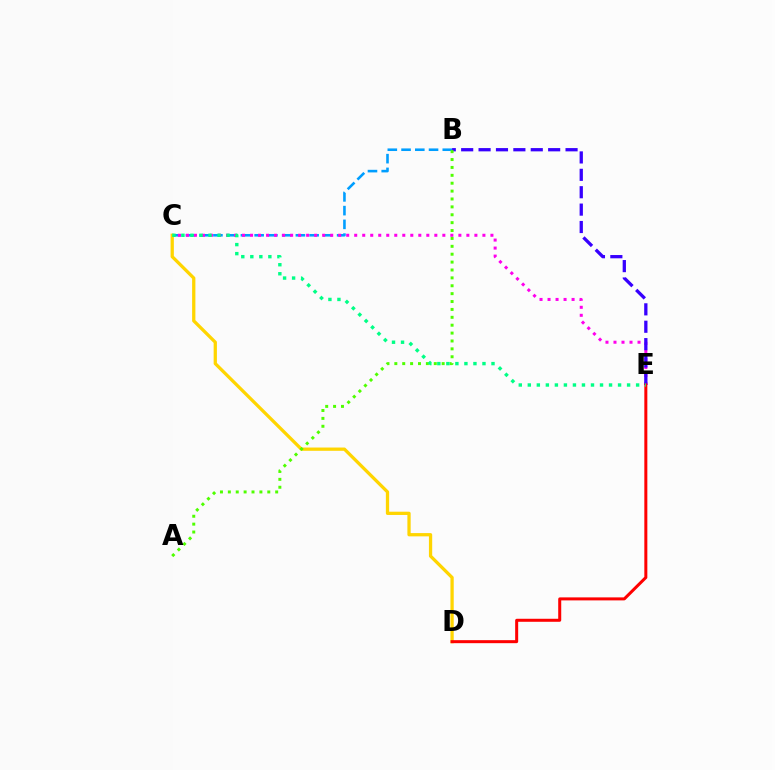{('B', 'C'): [{'color': '#009eff', 'line_style': 'dashed', 'thickness': 1.87}], ('C', 'E'): [{'color': '#ff00ed', 'line_style': 'dotted', 'thickness': 2.18}, {'color': '#00ff86', 'line_style': 'dotted', 'thickness': 2.45}], ('C', 'D'): [{'color': '#ffd500', 'line_style': 'solid', 'thickness': 2.35}], ('B', 'E'): [{'color': '#3700ff', 'line_style': 'dashed', 'thickness': 2.36}], ('D', 'E'): [{'color': '#ff0000', 'line_style': 'solid', 'thickness': 2.17}], ('A', 'B'): [{'color': '#4fff00', 'line_style': 'dotted', 'thickness': 2.14}]}